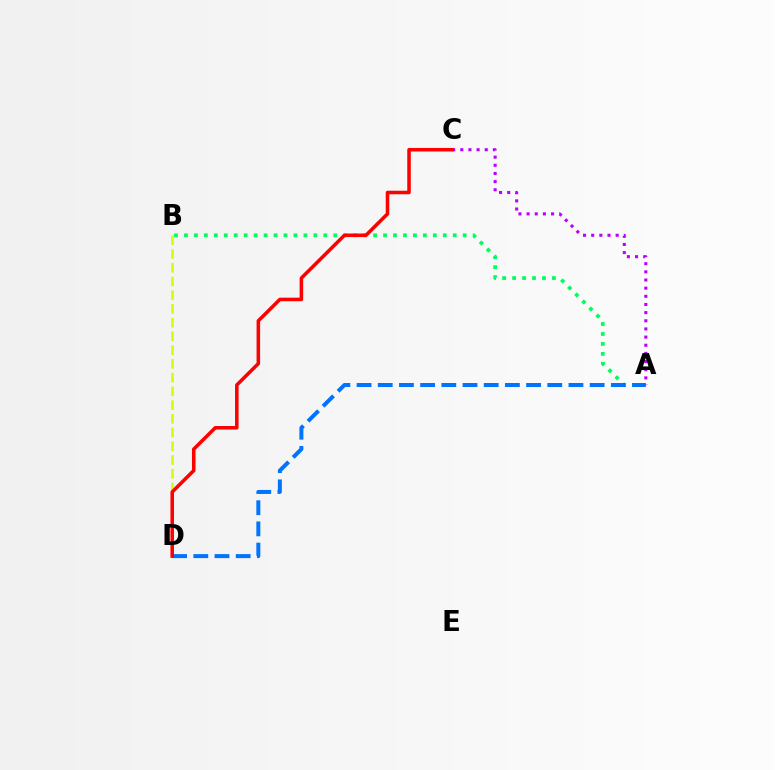{('A', 'B'): [{'color': '#00ff5c', 'line_style': 'dotted', 'thickness': 2.7}], ('A', 'C'): [{'color': '#b900ff', 'line_style': 'dotted', 'thickness': 2.22}], ('B', 'D'): [{'color': '#d1ff00', 'line_style': 'dashed', 'thickness': 1.87}], ('A', 'D'): [{'color': '#0074ff', 'line_style': 'dashed', 'thickness': 2.88}], ('C', 'D'): [{'color': '#ff0000', 'line_style': 'solid', 'thickness': 2.55}]}